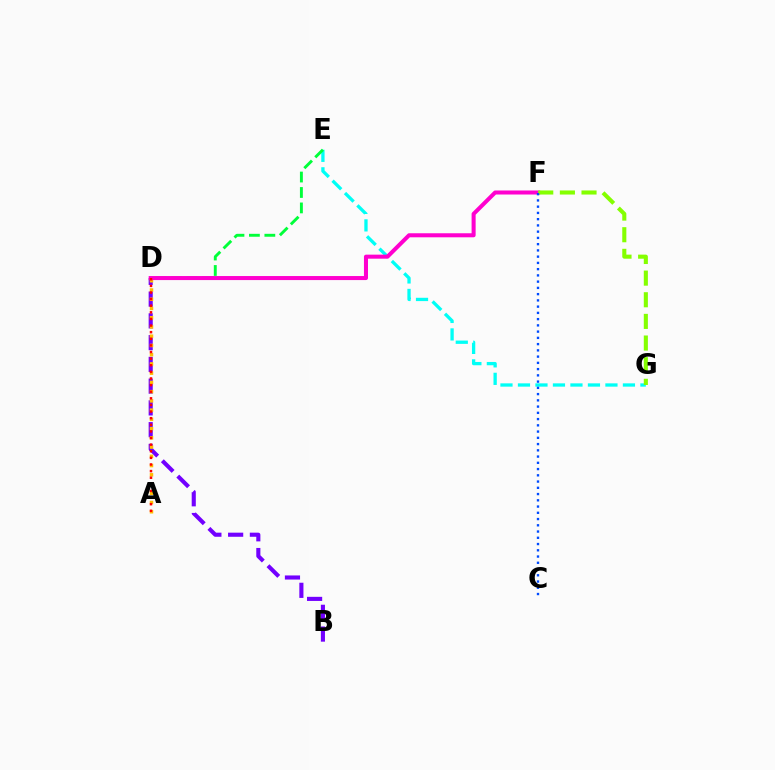{('B', 'D'): [{'color': '#7200ff', 'line_style': 'dashed', 'thickness': 2.96}], ('A', 'D'): [{'color': '#ffbd00', 'line_style': 'dotted', 'thickness': 2.51}, {'color': '#ff0000', 'line_style': 'dotted', 'thickness': 1.8}], ('E', 'G'): [{'color': '#00fff6', 'line_style': 'dashed', 'thickness': 2.38}], ('D', 'E'): [{'color': '#00ff39', 'line_style': 'dashed', 'thickness': 2.1}], ('D', 'F'): [{'color': '#ff00cf', 'line_style': 'solid', 'thickness': 2.9}], ('F', 'G'): [{'color': '#84ff00', 'line_style': 'dashed', 'thickness': 2.94}], ('C', 'F'): [{'color': '#004bff', 'line_style': 'dotted', 'thickness': 1.7}]}